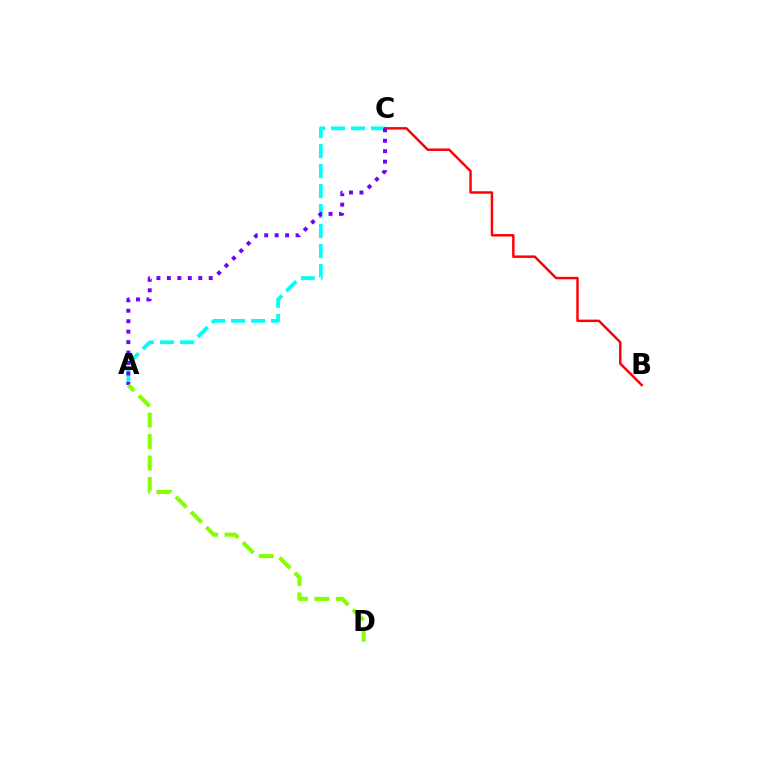{('A', 'C'): [{'color': '#00fff6', 'line_style': 'dashed', 'thickness': 2.72}, {'color': '#7200ff', 'line_style': 'dotted', 'thickness': 2.84}], ('B', 'C'): [{'color': '#ff0000', 'line_style': 'solid', 'thickness': 1.76}], ('A', 'D'): [{'color': '#84ff00', 'line_style': 'dashed', 'thickness': 2.92}]}